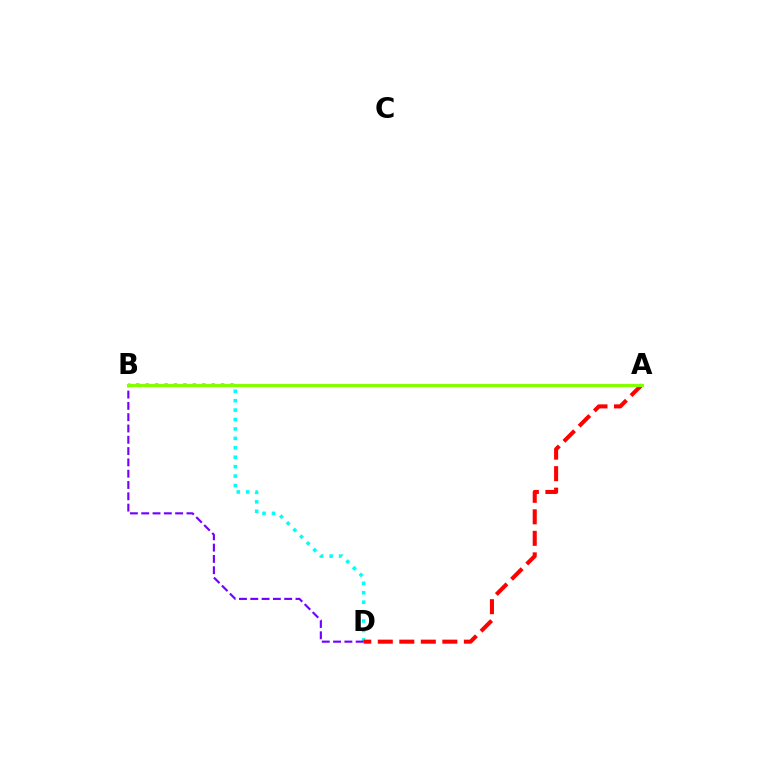{('B', 'D'): [{'color': '#00fff6', 'line_style': 'dotted', 'thickness': 2.56}, {'color': '#7200ff', 'line_style': 'dashed', 'thickness': 1.54}], ('A', 'D'): [{'color': '#ff0000', 'line_style': 'dashed', 'thickness': 2.92}], ('A', 'B'): [{'color': '#84ff00', 'line_style': 'solid', 'thickness': 2.3}]}